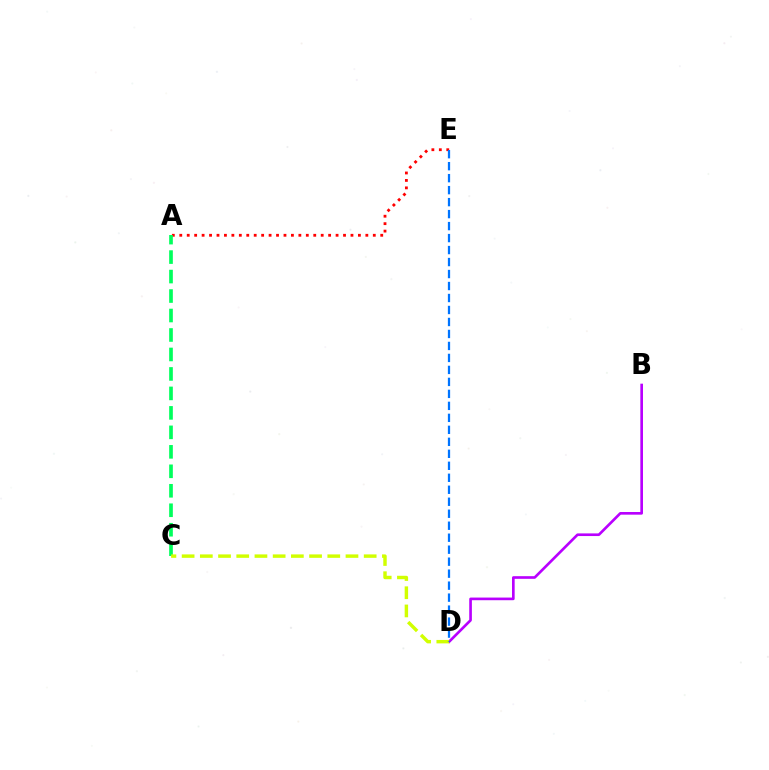{('A', 'E'): [{'color': '#ff0000', 'line_style': 'dotted', 'thickness': 2.02}], ('B', 'D'): [{'color': '#b900ff', 'line_style': 'solid', 'thickness': 1.91}], ('A', 'C'): [{'color': '#00ff5c', 'line_style': 'dashed', 'thickness': 2.65}], ('C', 'D'): [{'color': '#d1ff00', 'line_style': 'dashed', 'thickness': 2.47}], ('D', 'E'): [{'color': '#0074ff', 'line_style': 'dashed', 'thickness': 1.63}]}